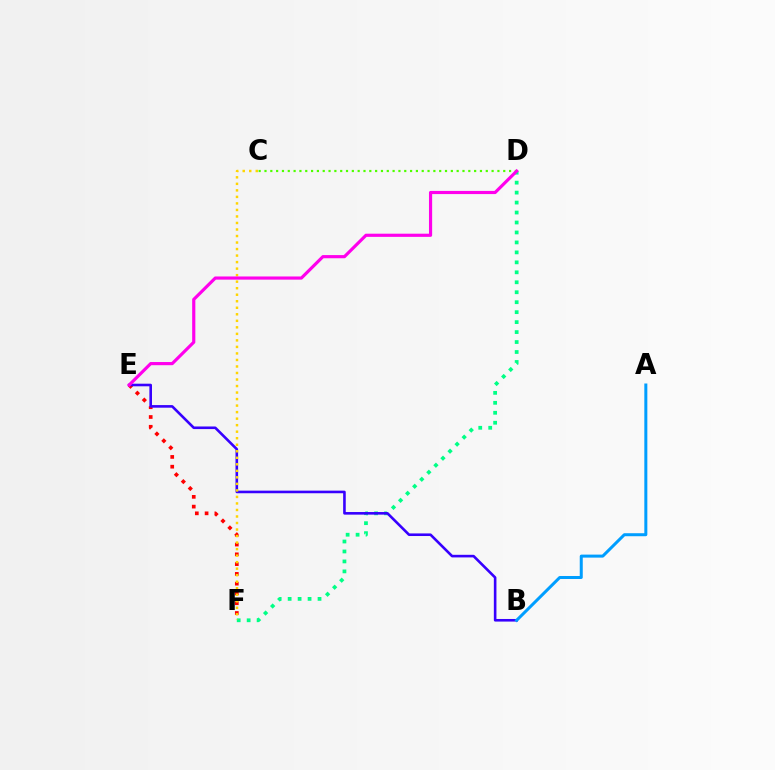{('C', 'D'): [{'color': '#4fff00', 'line_style': 'dotted', 'thickness': 1.58}], ('D', 'F'): [{'color': '#00ff86', 'line_style': 'dotted', 'thickness': 2.71}], ('E', 'F'): [{'color': '#ff0000', 'line_style': 'dotted', 'thickness': 2.66}], ('B', 'E'): [{'color': '#3700ff', 'line_style': 'solid', 'thickness': 1.87}], ('C', 'F'): [{'color': '#ffd500', 'line_style': 'dotted', 'thickness': 1.77}], ('A', 'B'): [{'color': '#009eff', 'line_style': 'solid', 'thickness': 2.17}], ('D', 'E'): [{'color': '#ff00ed', 'line_style': 'solid', 'thickness': 2.28}]}